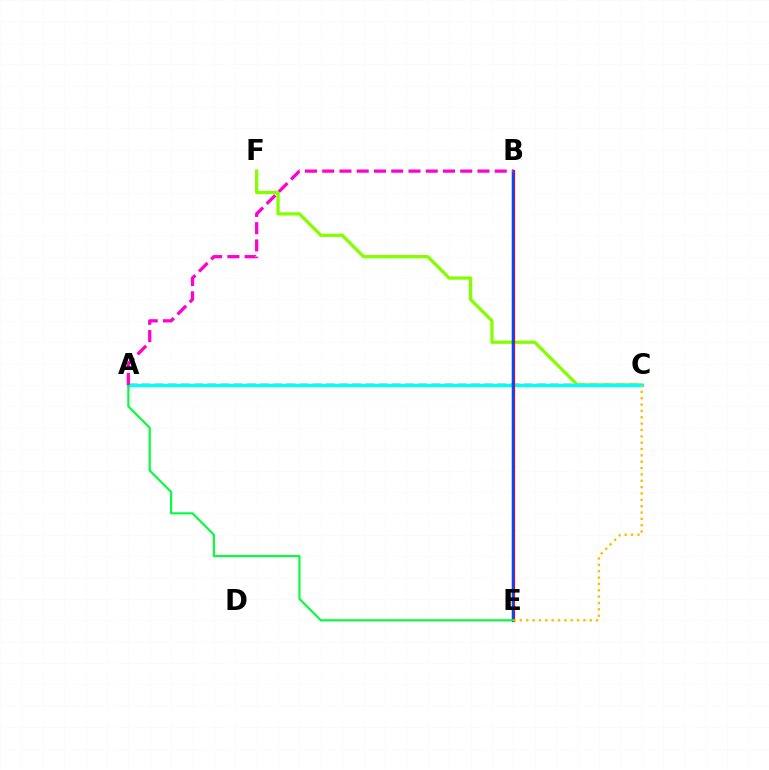{('A', 'C'): [{'color': '#7200ff', 'line_style': 'dashed', 'thickness': 1.79}, {'color': '#00fff6', 'line_style': 'solid', 'thickness': 2.45}], ('C', 'F'): [{'color': '#84ff00', 'line_style': 'solid', 'thickness': 2.36}], ('B', 'E'): [{'color': '#ff0000', 'line_style': 'solid', 'thickness': 2.3}, {'color': '#004bff', 'line_style': 'solid', 'thickness': 1.75}], ('C', 'E'): [{'color': '#ffbd00', 'line_style': 'dotted', 'thickness': 1.73}], ('A', 'E'): [{'color': '#00ff39', 'line_style': 'solid', 'thickness': 1.53}], ('A', 'B'): [{'color': '#ff00cf', 'line_style': 'dashed', 'thickness': 2.34}]}